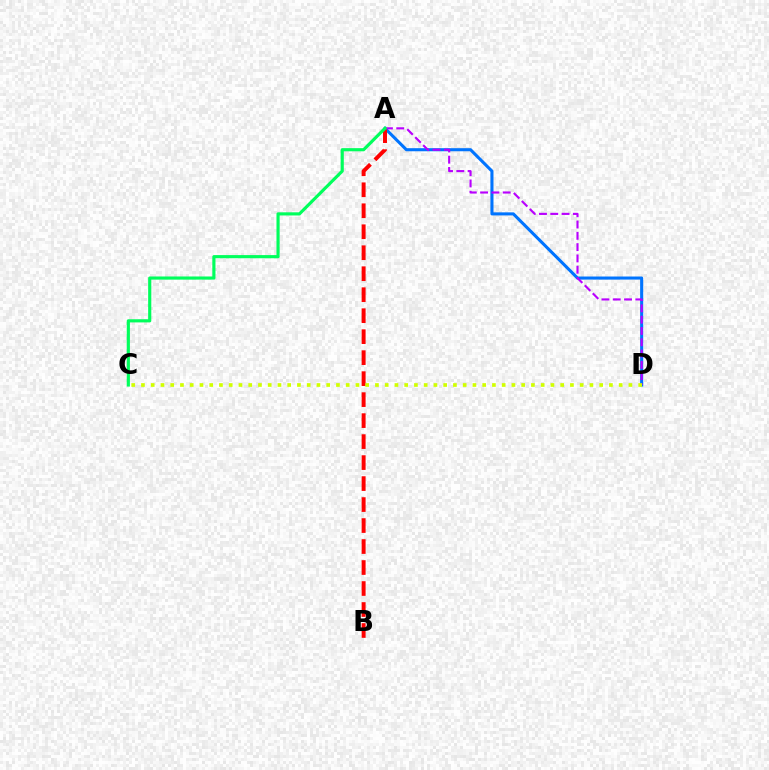{('A', 'D'): [{'color': '#0074ff', 'line_style': 'solid', 'thickness': 2.22}, {'color': '#b900ff', 'line_style': 'dashed', 'thickness': 1.53}], ('A', 'B'): [{'color': '#ff0000', 'line_style': 'dashed', 'thickness': 2.85}], ('C', 'D'): [{'color': '#d1ff00', 'line_style': 'dotted', 'thickness': 2.65}], ('A', 'C'): [{'color': '#00ff5c', 'line_style': 'solid', 'thickness': 2.27}]}